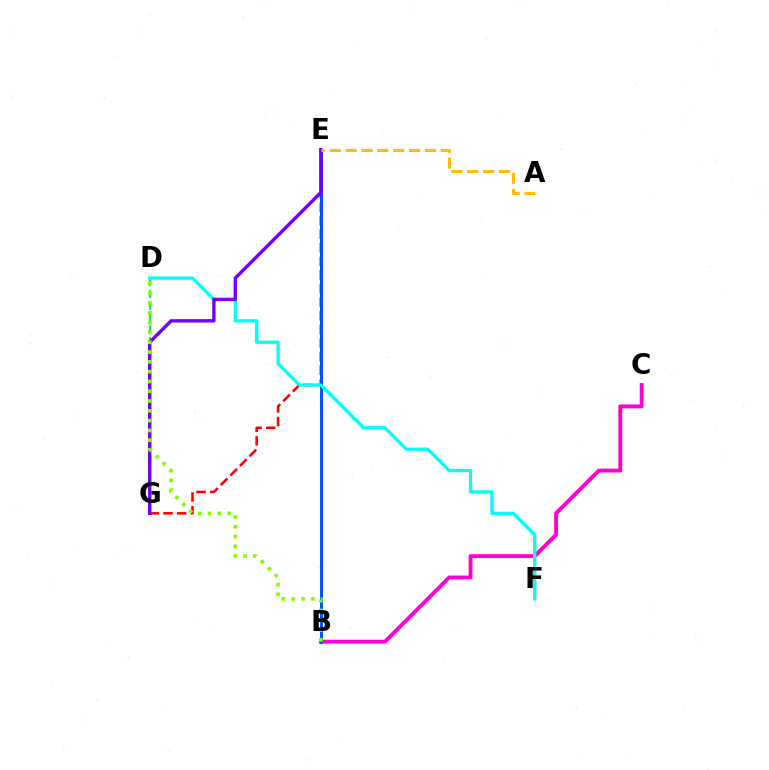{('E', 'G'): [{'color': '#ff0000', 'line_style': 'dashed', 'thickness': 1.85}, {'color': '#7200ff', 'line_style': 'solid', 'thickness': 2.44}], ('B', 'C'): [{'color': '#ff00cf', 'line_style': 'solid', 'thickness': 2.79}], ('D', 'G'): [{'color': '#00ff39', 'line_style': 'dashed', 'thickness': 1.6}], ('B', 'E'): [{'color': '#004bff', 'line_style': 'solid', 'thickness': 2.09}], ('D', 'F'): [{'color': '#00fff6', 'line_style': 'solid', 'thickness': 2.37}], ('A', 'E'): [{'color': '#ffbd00', 'line_style': 'dashed', 'thickness': 2.15}], ('B', 'D'): [{'color': '#84ff00', 'line_style': 'dotted', 'thickness': 2.66}]}